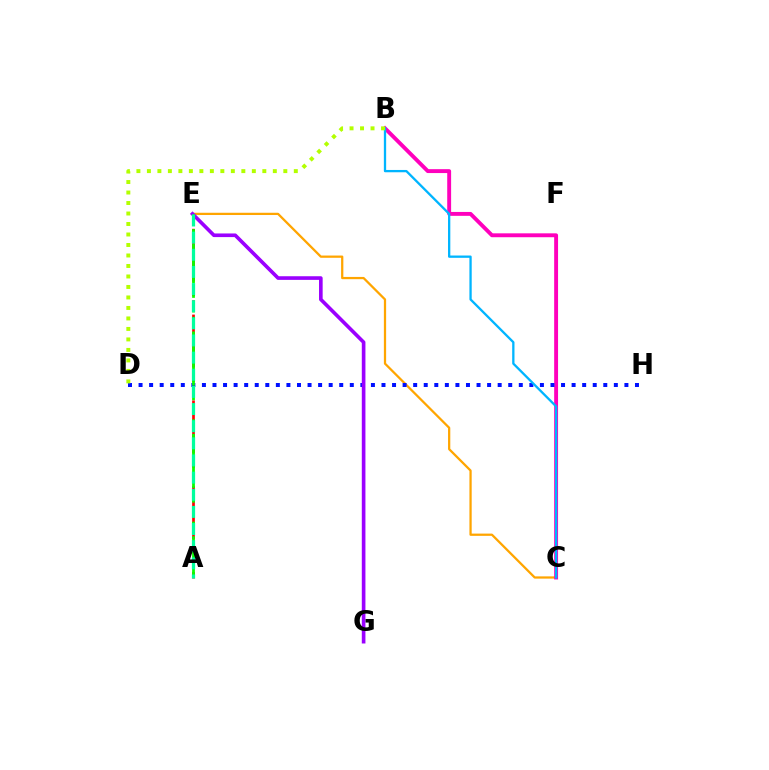{('C', 'E'): [{'color': '#ffa500', 'line_style': 'solid', 'thickness': 1.62}], ('A', 'E'): [{'color': '#ff0000', 'line_style': 'dashed', 'thickness': 1.94}, {'color': '#08ff00', 'line_style': 'dashed', 'thickness': 1.99}, {'color': '#00ff9d', 'line_style': 'dashed', 'thickness': 2.33}], ('B', 'C'): [{'color': '#ff00bd', 'line_style': 'solid', 'thickness': 2.8}, {'color': '#00b5ff', 'line_style': 'solid', 'thickness': 1.66}], ('D', 'H'): [{'color': '#0010ff', 'line_style': 'dotted', 'thickness': 2.87}], ('E', 'G'): [{'color': '#9b00ff', 'line_style': 'solid', 'thickness': 2.62}], ('B', 'D'): [{'color': '#b3ff00', 'line_style': 'dotted', 'thickness': 2.85}]}